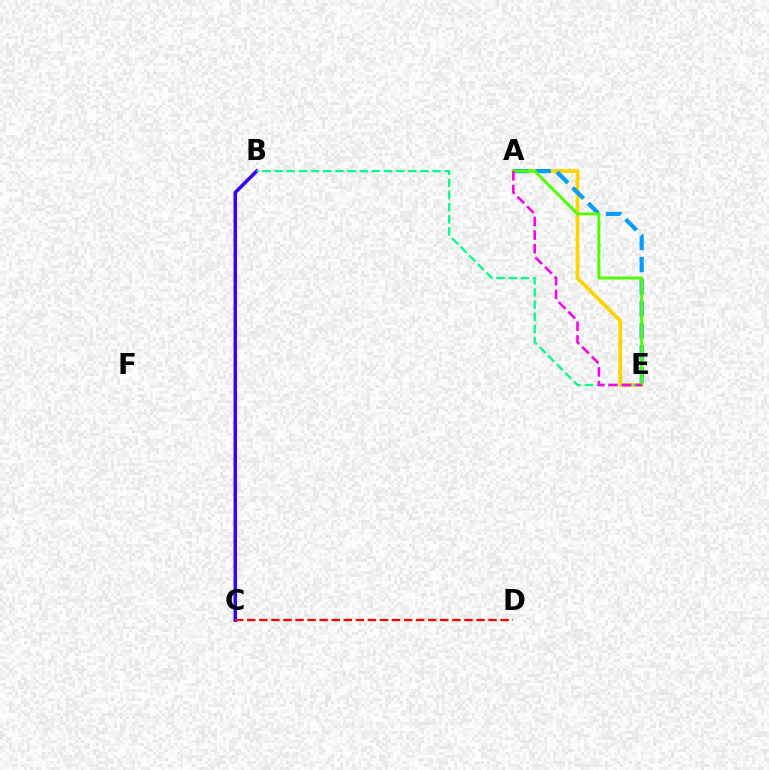{('B', 'C'): [{'color': '#3700ff', 'line_style': 'solid', 'thickness': 2.51}], ('C', 'D'): [{'color': '#ff0000', 'line_style': 'dashed', 'thickness': 1.64}], ('A', 'E'): [{'color': '#ffd500', 'line_style': 'solid', 'thickness': 2.73}, {'color': '#009eff', 'line_style': 'dashed', 'thickness': 3.0}, {'color': '#4fff00', 'line_style': 'solid', 'thickness': 2.11}, {'color': '#ff00ed', 'line_style': 'dashed', 'thickness': 1.85}], ('B', 'E'): [{'color': '#00ff86', 'line_style': 'dashed', 'thickness': 1.65}]}